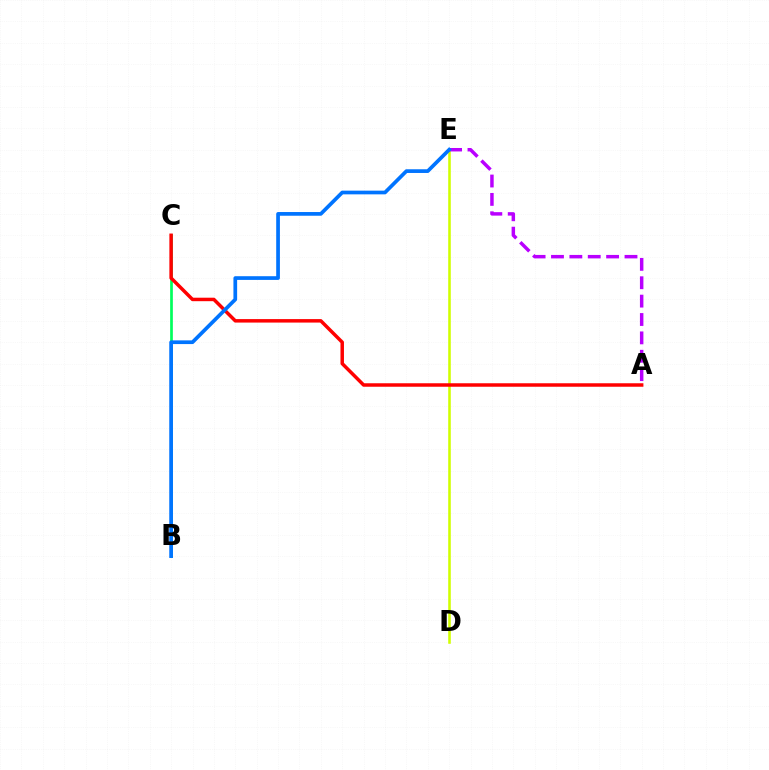{('B', 'C'): [{'color': '#00ff5c', 'line_style': 'solid', 'thickness': 1.94}], ('D', 'E'): [{'color': '#d1ff00', 'line_style': 'solid', 'thickness': 1.86}], ('A', 'E'): [{'color': '#b900ff', 'line_style': 'dashed', 'thickness': 2.5}], ('A', 'C'): [{'color': '#ff0000', 'line_style': 'solid', 'thickness': 2.51}], ('B', 'E'): [{'color': '#0074ff', 'line_style': 'solid', 'thickness': 2.67}]}